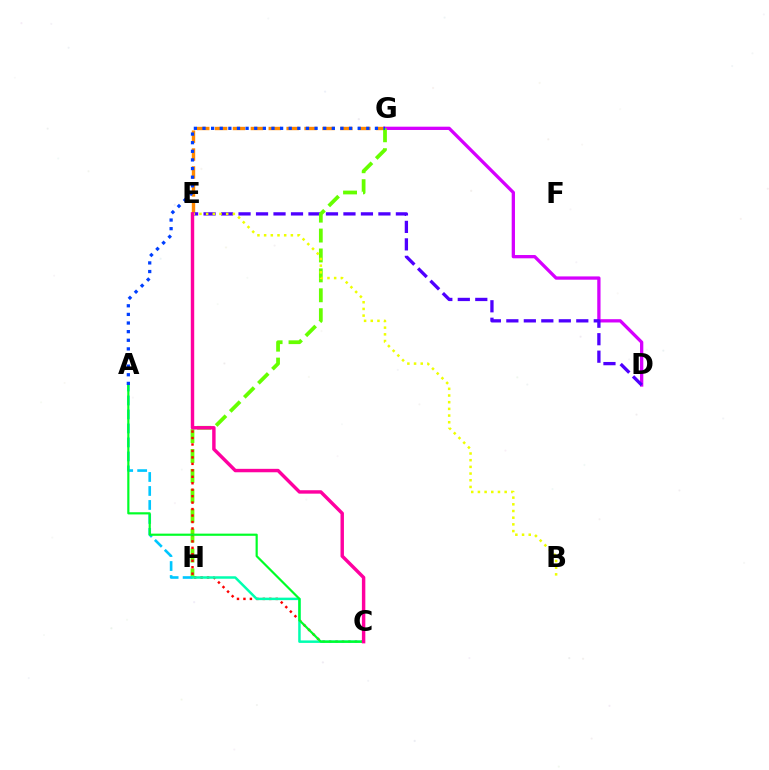{('E', 'G'): [{'color': '#ff8800', 'line_style': 'dashed', 'thickness': 2.43}], ('D', 'G'): [{'color': '#d600ff', 'line_style': 'solid', 'thickness': 2.37}], ('D', 'E'): [{'color': '#4f00ff', 'line_style': 'dashed', 'thickness': 2.38}], ('G', 'H'): [{'color': '#66ff00', 'line_style': 'dashed', 'thickness': 2.7}], ('C', 'E'): [{'color': '#ff0000', 'line_style': 'dotted', 'thickness': 1.76}, {'color': '#ff00a0', 'line_style': 'solid', 'thickness': 2.47}], ('A', 'H'): [{'color': '#00c7ff', 'line_style': 'dashed', 'thickness': 1.9}], ('C', 'H'): [{'color': '#00ffaf', 'line_style': 'solid', 'thickness': 1.79}], ('B', 'E'): [{'color': '#eeff00', 'line_style': 'dotted', 'thickness': 1.82}], ('A', 'C'): [{'color': '#00ff27', 'line_style': 'solid', 'thickness': 1.57}], ('A', 'G'): [{'color': '#003fff', 'line_style': 'dotted', 'thickness': 2.34}]}